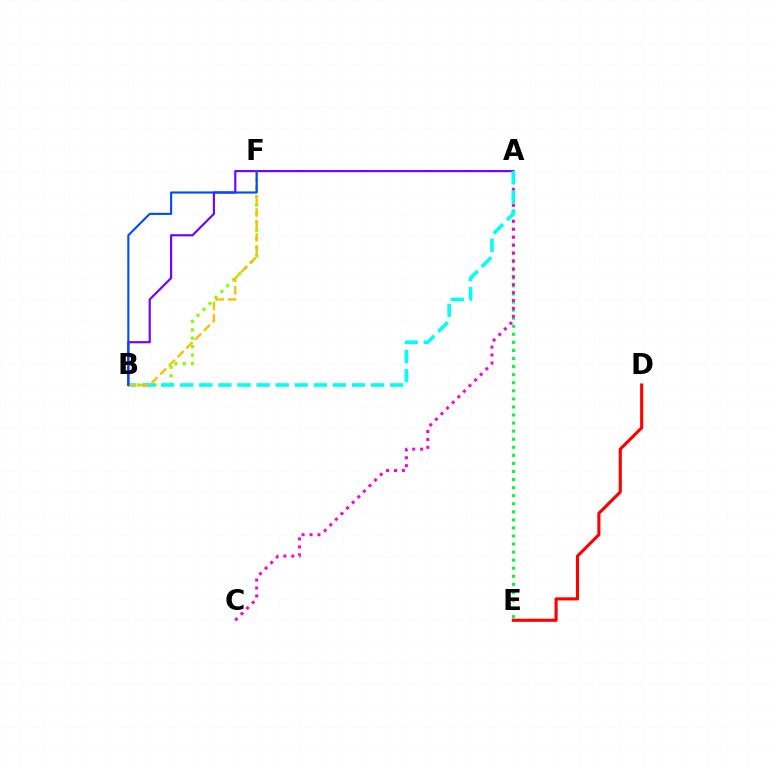{('A', 'E'): [{'color': '#00ff39', 'line_style': 'dotted', 'thickness': 2.19}], ('B', 'F'): [{'color': '#84ff00', 'line_style': 'dotted', 'thickness': 2.28}, {'color': '#ffbd00', 'line_style': 'dashed', 'thickness': 1.68}, {'color': '#004bff', 'line_style': 'solid', 'thickness': 1.52}], ('A', 'C'): [{'color': '#ff00cf', 'line_style': 'dotted', 'thickness': 2.15}], ('A', 'B'): [{'color': '#7200ff', 'line_style': 'solid', 'thickness': 1.55}, {'color': '#00fff6', 'line_style': 'dashed', 'thickness': 2.59}], ('D', 'E'): [{'color': '#ff0000', 'line_style': 'solid', 'thickness': 2.23}]}